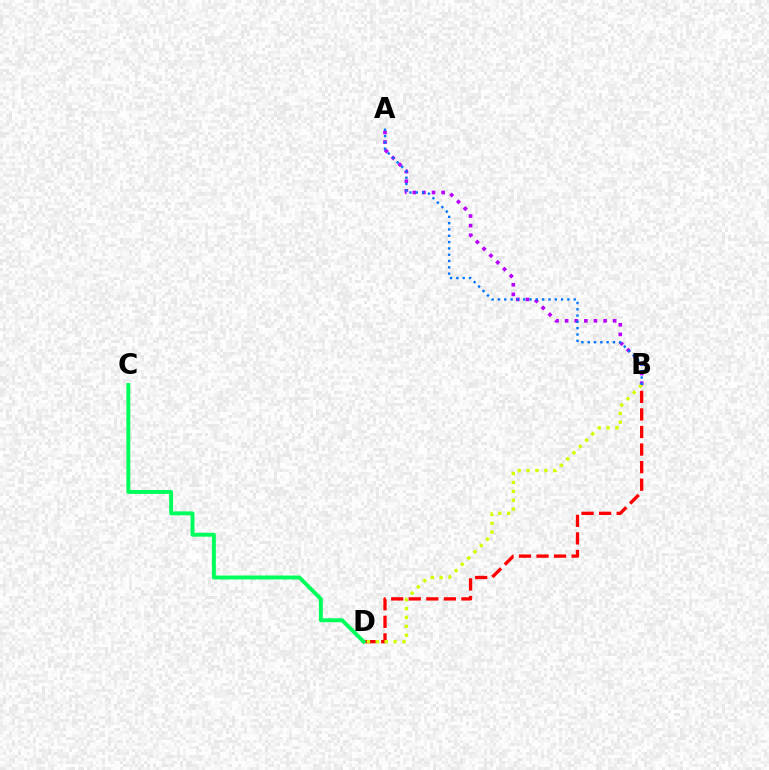{('B', 'D'): [{'color': '#ff0000', 'line_style': 'dashed', 'thickness': 2.39}, {'color': '#d1ff00', 'line_style': 'dotted', 'thickness': 2.41}], ('A', 'B'): [{'color': '#b900ff', 'line_style': 'dotted', 'thickness': 2.61}, {'color': '#0074ff', 'line_style': 'dotted', 'thickness': 1.71}], ('C', 'D'): [{'color': '#00ff5c', 'line_style': 'solid', 'thickness': 2.82}]}